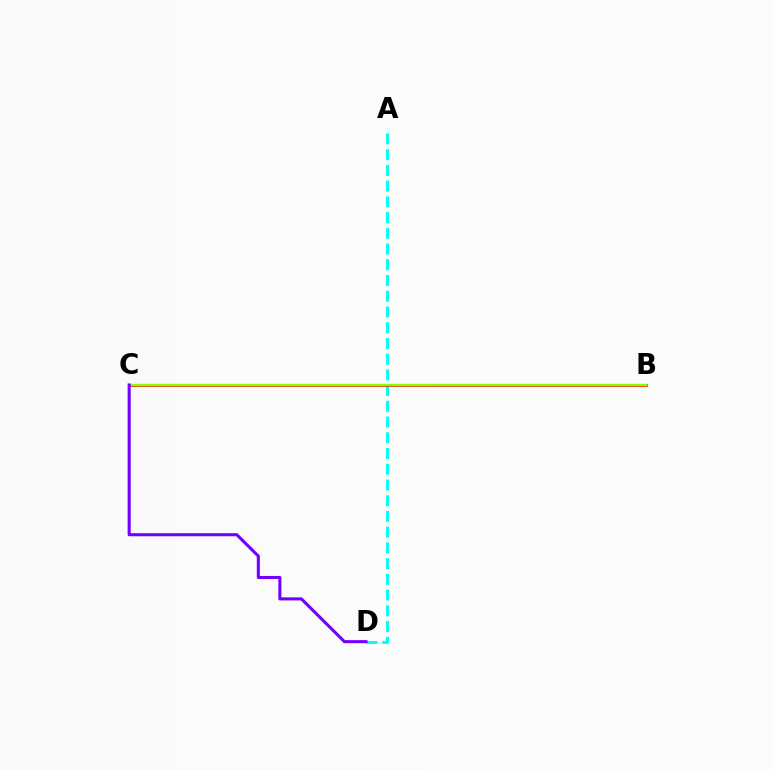{('A', 'D'): [{'color': '#00fff6', 'line_style': 'dashed', 'thickness': 2.14}], ('B', 'C'): [{'color': '#ff0000', 'line_style': 'solid', 'thickness': 1.87}, {'color': '#84ff00', 'line_style': 'solid', 'thickness': 1.74}], ('C', 'D'): [{'color': '#7200ff', 'line_style': 'solid', 'thickness': 2.21}]}